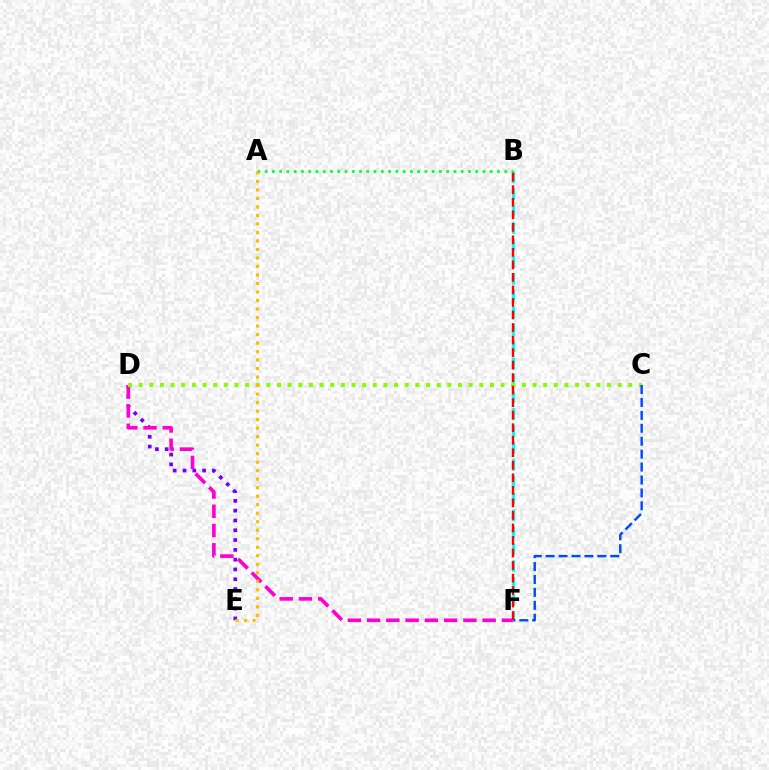{('D', 'E'): [{'color': '#7200ff', 'line_style': 'dotted', 'thickness': 2.66}], ('D', 'F'): [{'color': '#ff00cf', 'line_style': 'dashed', 'thickness': 2.62}], ('B', 'F'): [{'color': '#00fff6', 'line_style': 'dashed', 'thickness': 2.3}, {'color': '#ff0000', 'line_style': 'dashed', 'thickness': 1.7}], ('C', 'D'): [{'color': '#84ff00', 'line_style': 'dotted', 'thickness': 2.89}], ('A', 'B'): [{'color': '#00ff39', 'line_style': 'dotted', 'thickness': 1.97}], ('A', 'E'): [{'color': '#ffbd00', 'line_style': 'dotted', 'thickness': 2.31}], ('C', 'F'): [{'color': '#004bff', 'line_style': 'dashed', 'thickness': 1.76}]}